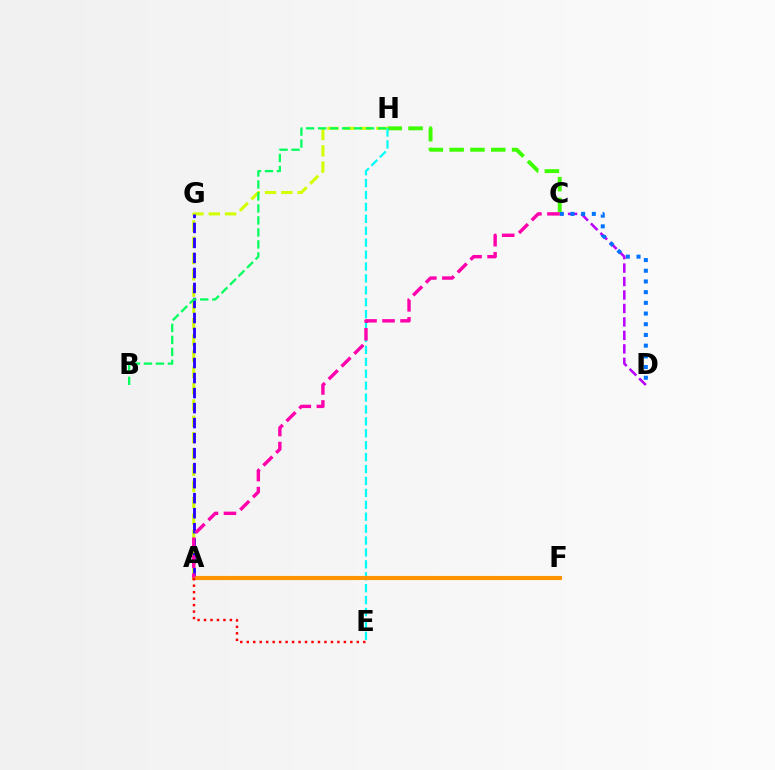{('A', 'H'): [{'color': '#d1ff00', 'line_style': 'dashed', 'thickness': 2.21}], ('C', 'D'): [{'color': '#b900ff', 'line_style': 'dashed', 'thickness': 1.83}, {'color': '#0074ff', 'line_style': 'dotted', 'thickness': 2.91}], ('C', 'H'): [{'color': '#3dff00', 'line_style': 'dashed', 'thickness': 2.83}], ('E', 'H'): [{'color': '#00fff6', 'line_style': 'dashed', 'thickness': 1.62}], ('A', 'G'): [{'color': '#2500ff', 'line_style': 'dashed', 'thickness': 2.04}], ('A', 'F'): [{'color': '#ff9400', 'line_style': 'solid', 'thickness': 2.96}], ('A', 'E'): [{'color': '#ff0000', 'line_style': 'dotted', 'thickness': 1.76}], ('B', 'H'): [{'color': '#00ff5c', 'line_style': 'dashed', 'thickness': 1.63}], ('A', 'C'): [{'color': '#ff00ac', 'line_style': 'dashed', 'thickness': 2.45}]}